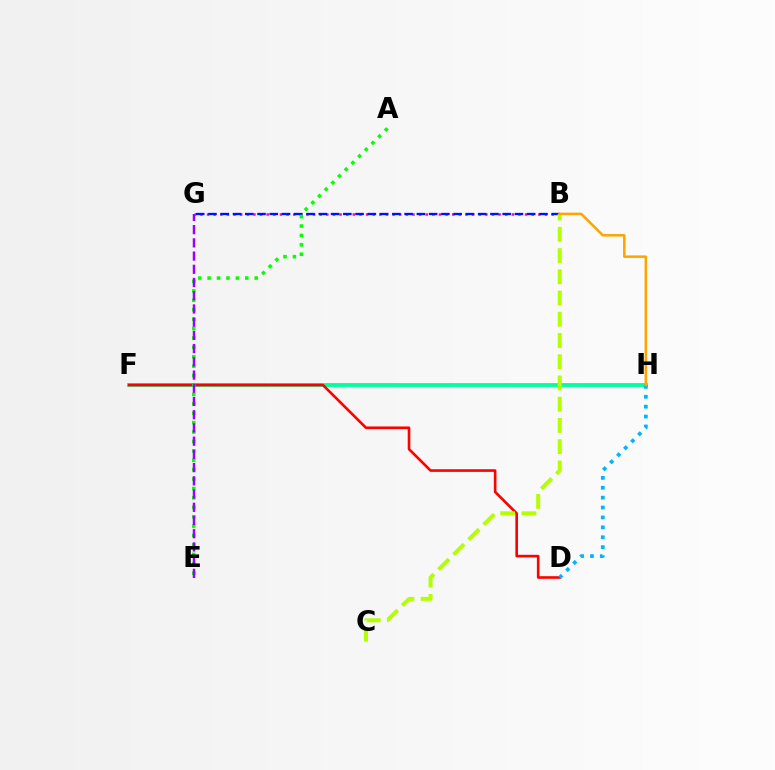{('F', 'H'): [{'color': '#00ff9d', 'line_style': 'solid', 'thickness': 2.74}], ('B', 'G'): [{'color': '#ff00bd', 'line_style': 'dotted', 'thickness': 1.8}, {'color': '#0010ff', 'line_style': 'dashed', 'thickness': 1.67}], ('D', 'F'): [{'color': '#ff0000', 'line_style': 'solid', 'thickness': 1.89}], ('B', 'C'): [{'color': '#b3ff00', 'line_style': 'dashed', 'thickness': 2.88}], ('A', 'E'): [{'color': '#08ff00', 'line_style': 'dotted', 'thickness': 2.56}], ('D', 'H'): [{'color': '#00b5ff', 'line_style': 'dotted', 'thickness': 2.69}], ('E', 'G'): [{'color': '#9b00ff', 'line_style': 'dashed', 'thickness': 1.8}], ('B', 'H'): [{'color': '#ffa500', 'line_style': 'solid', 'thickness': 1.82}]}